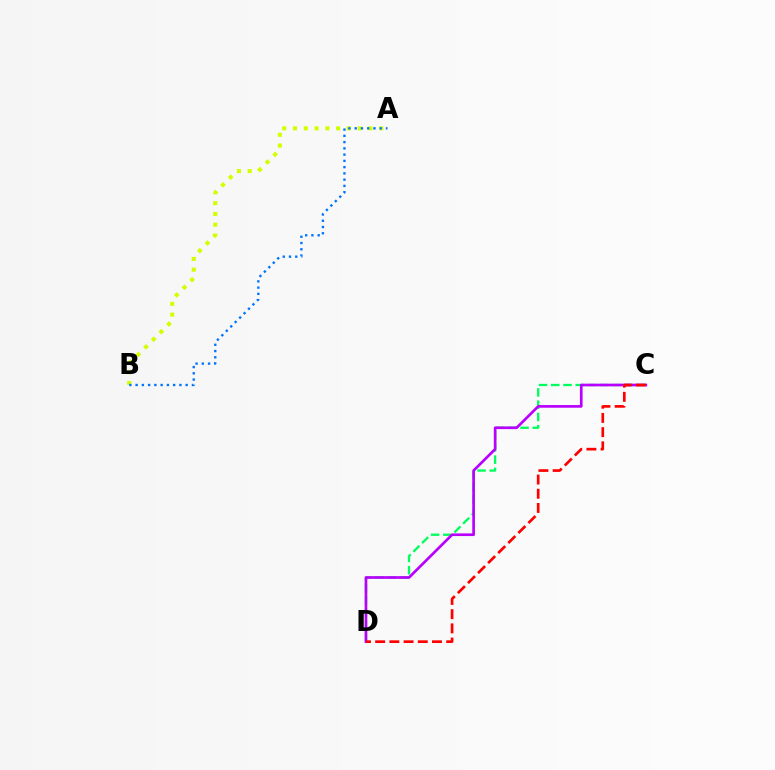{('A', 'B'): [{'color': '#d1ff00', 'line_style': 'dotted', 'thickness': 2.93}, {'color': '#0074ff', 'line_style': 'dotted', 'thickness': 1.7}], ('C', 'D'): [{'color': '#00ff5c', 'line_style': 'dashed', 'thickness': 1.66}, {'color': '#b900ff', 'line_style': 'solid', 'thickness': 1.93}, {'color': '#ff0000', 'line_style': 'dashed', 'thickness': 1.93}]}